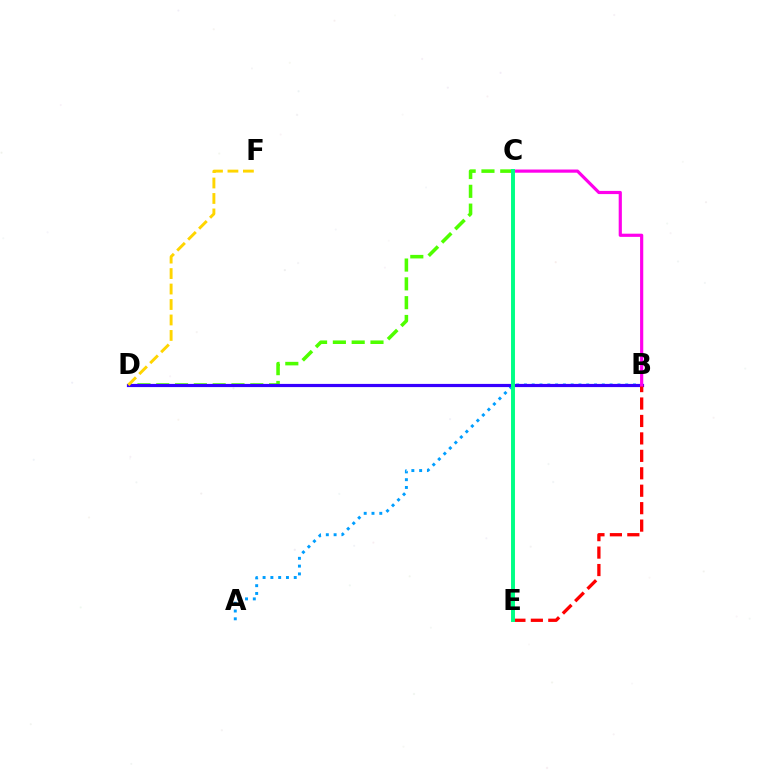{('C', 'D'): [{'color': '#4fff00', 'line_style': 'dashed', 'thickness': 2.55}], ('A', 'B'): [{'color': '#009eff', 'line_style': 'dotted', 'thickness': 2.12}], ('B', 'D'): [{'color': '#3700ff', 'line_style': 'solid', 'thickness': 2.3}], ('B', 'E'): [{'color': '#ff0000', 'line_style': 'dashed', 'thickness': 2.37}], ('B', 'C'): [{'color': '#ff00ed', 'line_style': 'solid', 'thickness': 2.29}], ('C', 'E'): [{'color': '#00ff86', 'line_style': 'solid', 'thickness': 2.83}], ('D', 'F'): [{'color': '#ffd500', 'line_style': 'dashed', 'thickness': 2.1}]}